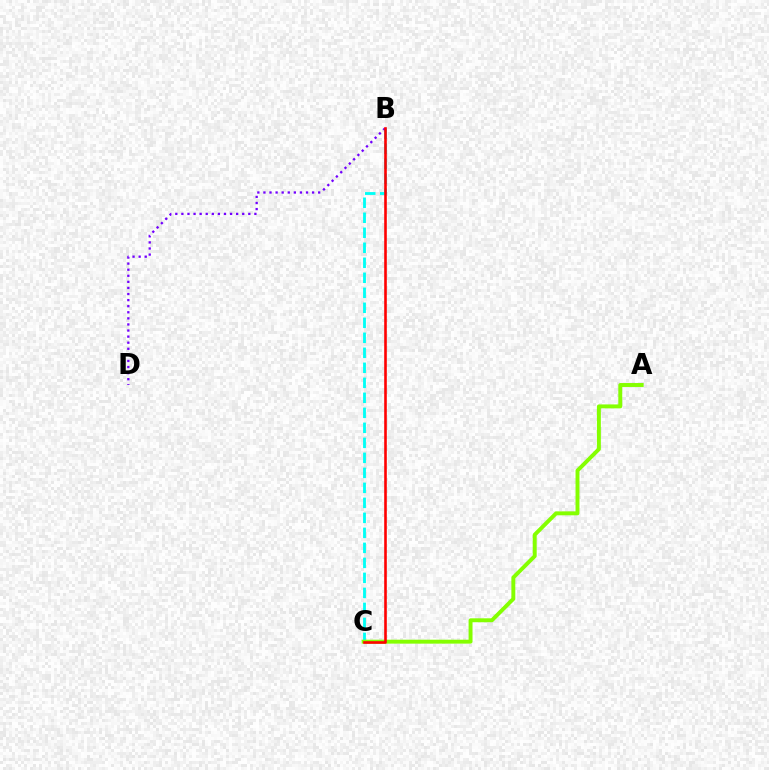{('B', 'C'): [{'color': '#00fff6', 'line_style': 'dashed', 'thickness': 2.04}, {'color': '#ff0000', 'line_style': 'solid', 'thickness': 1.88}], ('B', 'D'): [{'color': '#7200ff', 'line_style': 'dotted', 'thickness': 1.65}], ('A', 'C'): [{'color': '#84ff00', 'line_style': 'solid', 'thickness': 2.83}]}